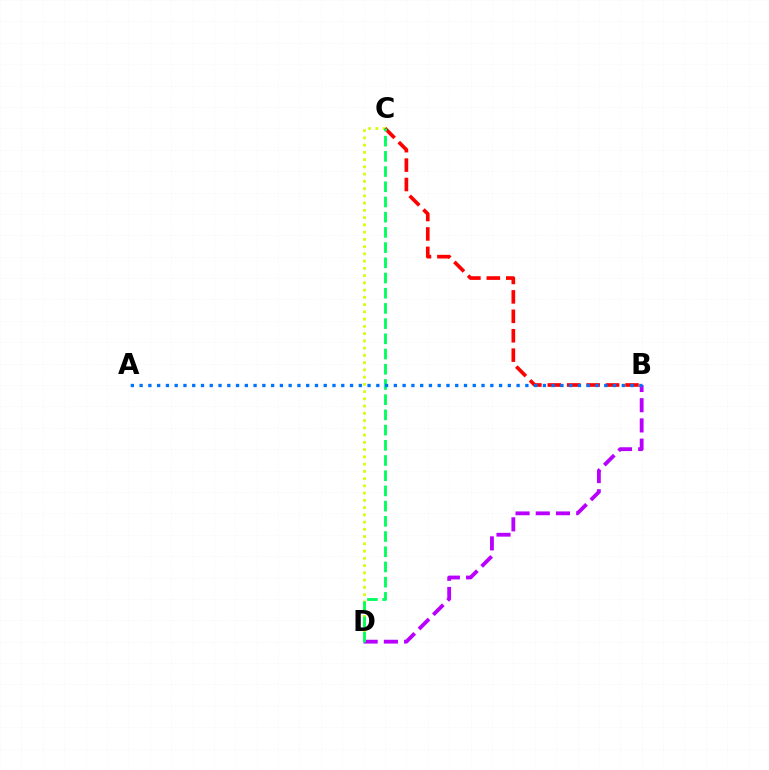{('B', 'D'): [{'color': '#b900ff', 'line_style': 'dashed', 'thickness': 2.75}], ('C', 'D'): [{'color': '#d1ff00', 'line_style': 'dotted', 'thickness': 1.97}, {'color': '#00ff5c', 'line_style': 'dashed', 'thickness': 2.07}], ('B', 'C'): [{'color': '#ff0000', 'line_style': 'dashed', 'thickness': 2.64}], ('A', 'B'): [{'color': '#0074ff', 'line_style': 'dotted', 'thickness': 2.38}]}